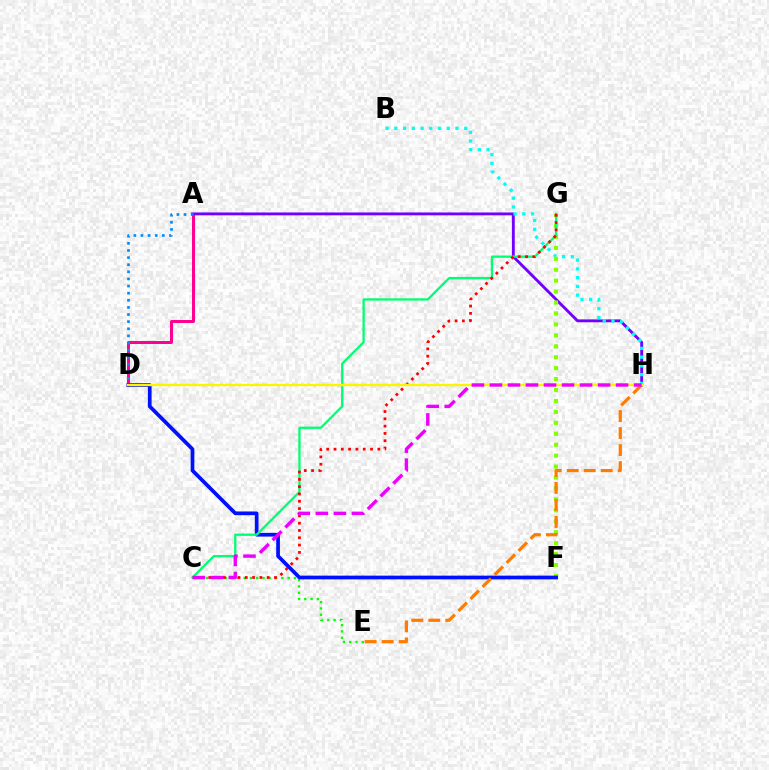{('A', 'D'): [{'color': '#ff0094', 'line_style': 'solid', 'thickness': 2.16}, {'color': '#008cff', 'line_style': 'dotted', 'thickness': 1.93}], ('A', 'H'): [{'color': '#7200ff', 'line_style': 'solid', 'thickness': 2.06}], ('B', 'H'): [{'color': '#00fff6', 'line_style': 'dotted', 'thickness': 2.37}], ('C', 'E'): [{'color': '#08ff00', 'line_style': 'dotted', 'thickness': 1.71}], ('F', 'G'): [{'color': '#84ff00', 'line_style': 'dotted', 'thickness': 2.97}], ('D', 'F'): [{'color': '#0010ff', 'line_style': 'solid', 'thickness': 2.68}], ('E', 'H'): [{'color': '#ff7c00', 'line_style': 'dashed', 'thickness': 2.31}], ('C', 'G'): [{'color': '#00ff74', 'line_style': 'solid', 'thickness': 1.66}, {'color': '#ff0000', 'line_style': 'dotted', 'thickness': 1.98}], ('D', 'H'): [{'color': '#fcf500', 'line_style': 'solid', 'thickness': 1.71}], ('C', 'H'): [{'color': '#ee00ff', 'line_style': 'dashed', 'thickness': 2.45}]}